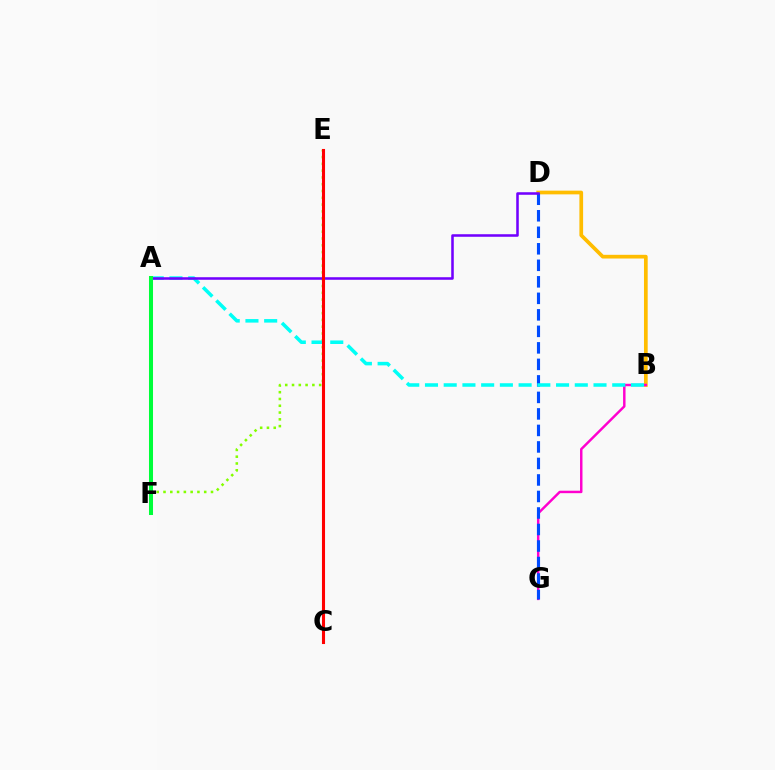{('E', 'F'): [{'color': '#84ff00', 'line_style': 'dotted', 'thickness': 1.84}], ('B', 'D'): [{'color': '#ffbd00', 'line_style': 'solid', 'thickness': 2.67}], ('B', 'G'): [{'color': '#ff00cf', 'line_style': 'solid', 'thickness': 1.77}], ('D', 'G'): [{'color': '#004bff', 'line_style': 'dashed', 'thickness': 2.24}], ('A', 'B'): [{'color': '#00fff6', 'line_style': 'dashed', 'thickness': 2.54}], ('A', 'D'): [{'color': '#7200ff', 'line_style': 'solid', 'thickness': 1.83}], ('A', 'F'): [{'color': '#00ff39', 'line_style': 'solid', 'thickness': 2.9}], ('C', 'E'): [{'color': '#ff0000', 'line_style': 'solid', 'thickness': 2.22}]}